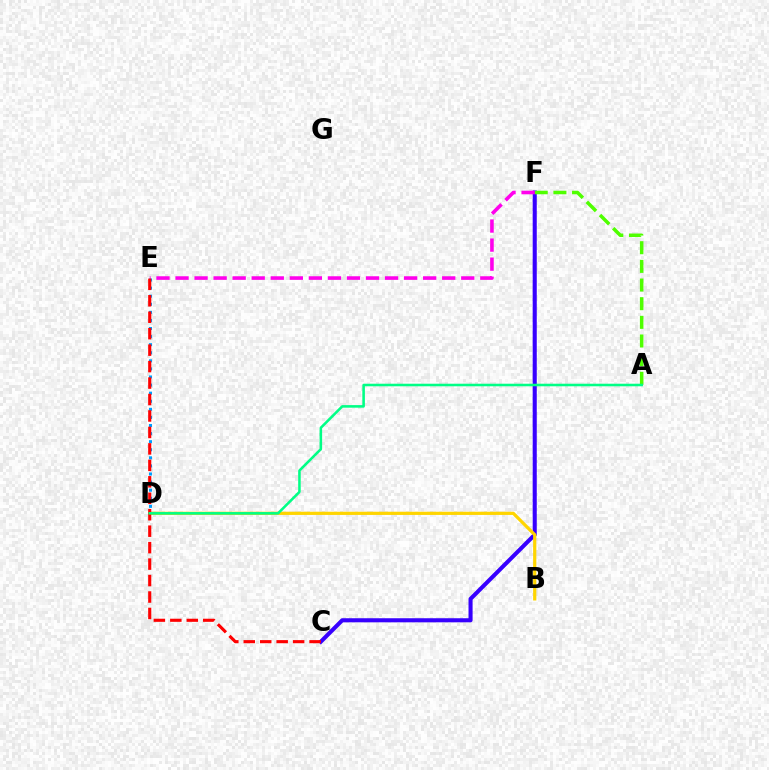{('C', 'F'): [{'color': '#3700ff', 'line_style': 'solid', 'thickness': 2.94}], ('A', 'F'): [{'color': '#4fff00', 'line_style': 'dashed', 'thickness': 2.53}], ('B', 'D'): [{'color': '#ffd500', 'line_style': 'solid', 'thickness': 2.31}], ('D', 'E'): [{'color': '#009eff', 'line_style': 'dotted', 'thickness': 2.2}], ('E', 'F'): [{'color': '#ff00ed', 'line_style': 'dashed', 'thickness': 2.59}], ('C', 'E'): [{'color': '#ff0000', 'line_style': 'dashed', 'thickness': 2.24}], ('A', 'D'): [{'color': '#00ff86', 'line_style': 'solid', 'thickness': 1.85}]}